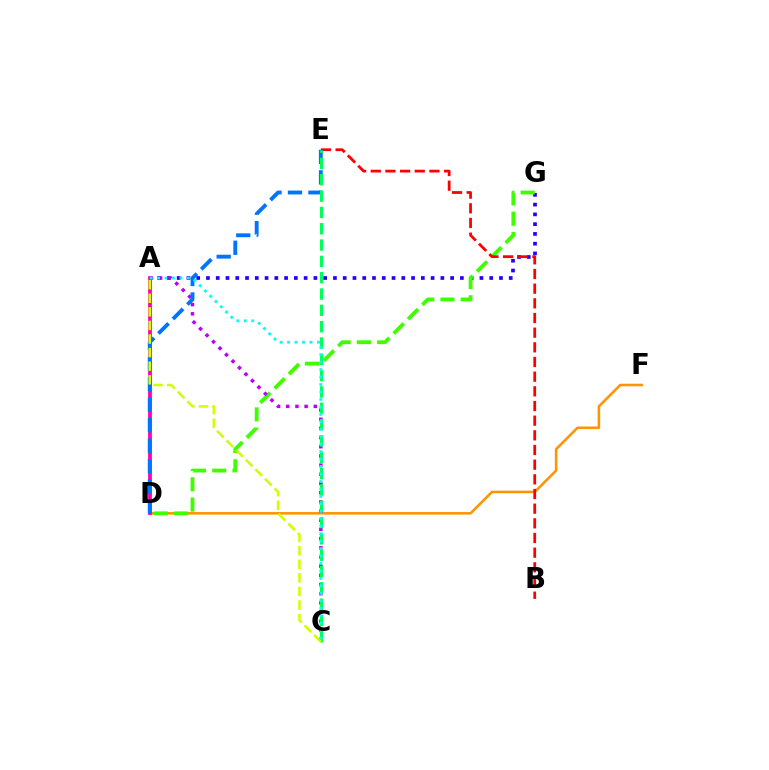{('A', 'G'): [{'color': '#2500ff', 'line_style': 'dotted', 'thickness': 2.65}], ('D', 'F'): [{'color': '#ff9400', 'line_style': 'solid', 'thickness': 1.83}], ('D', 'G'): [{'color': '#3dff00', 'line_style': 'dashed', 'thickness': 2.75}], ('A', 'D'): [{'color': '#ff00ac', 'line_style': 'solid', 'thickness': 2.7}], ('B', 'E'): [{'color': '#ff0000', 'line_style': 'dashed', 'thickness': 1.99}], ('A', 'C'): [{'color': '#b900ff', 'line_style': 'dotted', 'thickness': 2.49}, {'color': '#00fff6', 'line_style': 'dotted', 'thickness': 2.03}, {'color': '#d1ff00', 'line_style': 'dashed', 'thickness': 1.84}], ('D', 'E'): [{'color': '#0074ff', 'line_style': 'dashed', 'thickness': 2.78}], ('C', 'E'): [{'color': '#00ff5c', 'line_style': 'dashed', 'thickness': 2.22}]}